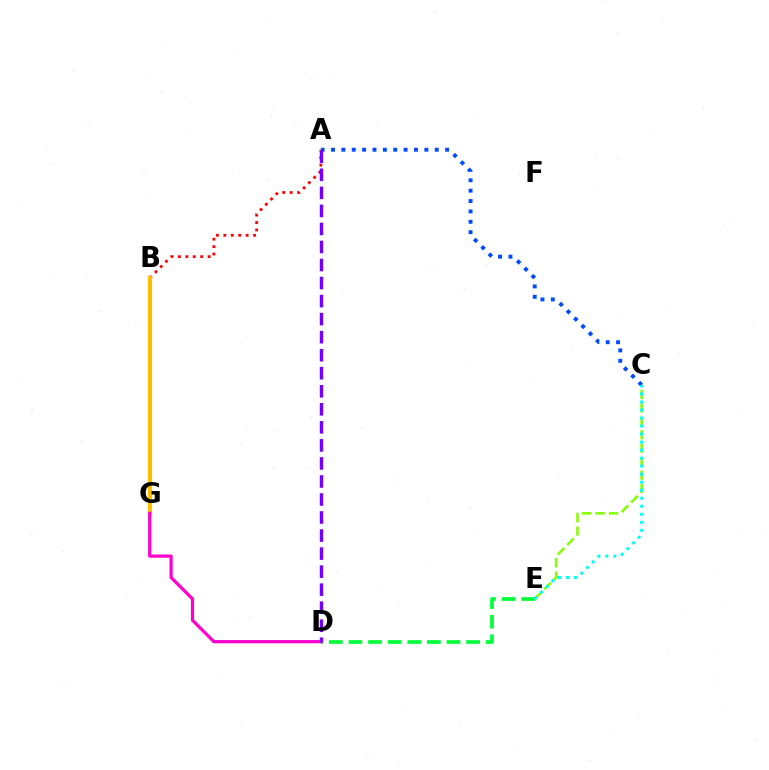{('D', 'E'): [{'color': '#00ff39', 'line_style': 'dashed', 'thickness': 2.66}], ('A', 'C'): [{'color': '#004bff', 'line_style': 'dotted', 'thickness': 2.82}], ('A', 'B'): [{'color': '#ff0000', 'line_style': 'dotted', 'thickness': 2.02}], ('B', 'G'): [{'color': '#ffbd00', 'line_style': 'solid', 'thickness': 2.96}], ('C', 'E'): [{'color': '#84ff00', 'line_style': 'dashed', 'thickness': 1.83}, {'color': '#00fff6', 'line_style': 'dotted', 'thickness': 2.18}], ('D', 'G'): [{'color': '#ff00cf', 'line_style': 'solid', 'thickness': 2.31}], ('A', 'D'): [{'color': '#7200ff', 'line_style': 'dashed', 'thickness': 2.45}]}